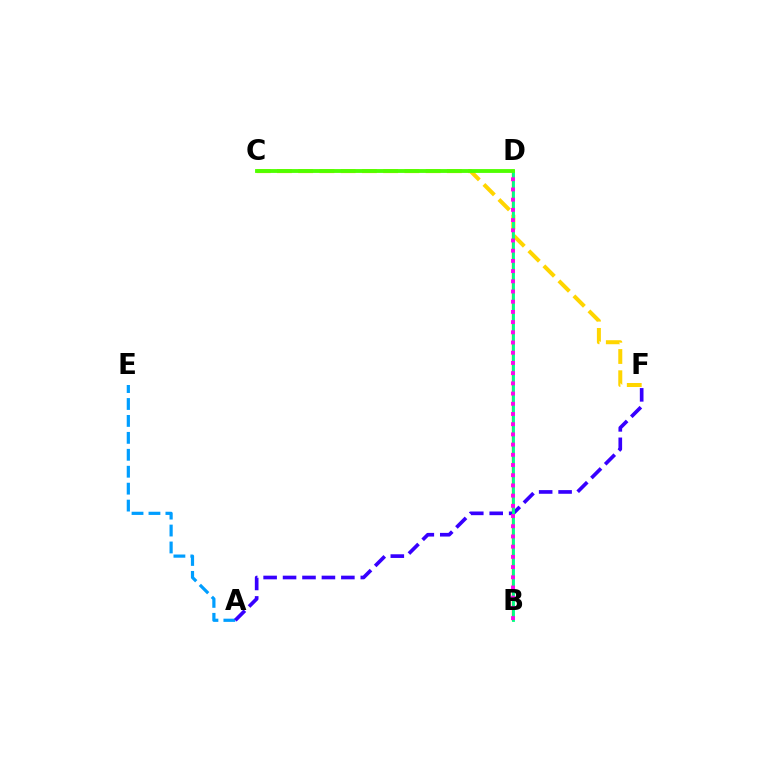{('B', 'D'): [{'color': '#ff0000', 'line_style': 'solid', 'thickness': 1.62}, {'color': '#00ff86', 'line_style': 'solid', 'thickness': 2.04}, {'color': '#ff00ed', 'line_style': 'dotted', 'thickness': 2.77}], ('A', 'E'): [{'color': '#009eff', 'line_style': 'dashed', 'thickness': 2.3}], ('A', 'F'): [{'color': '#3700ff', 'line_style': 'dashed', 'thickness': 2.64}], ('C', 'F'): [{'color': '#ffd500', 'line_style': 'dashed', 'thickness': 2.89}], ('C', 'D'): [{'color': '#4fff00', 'line_style': 'solid', 'thickness': 2.76}]}